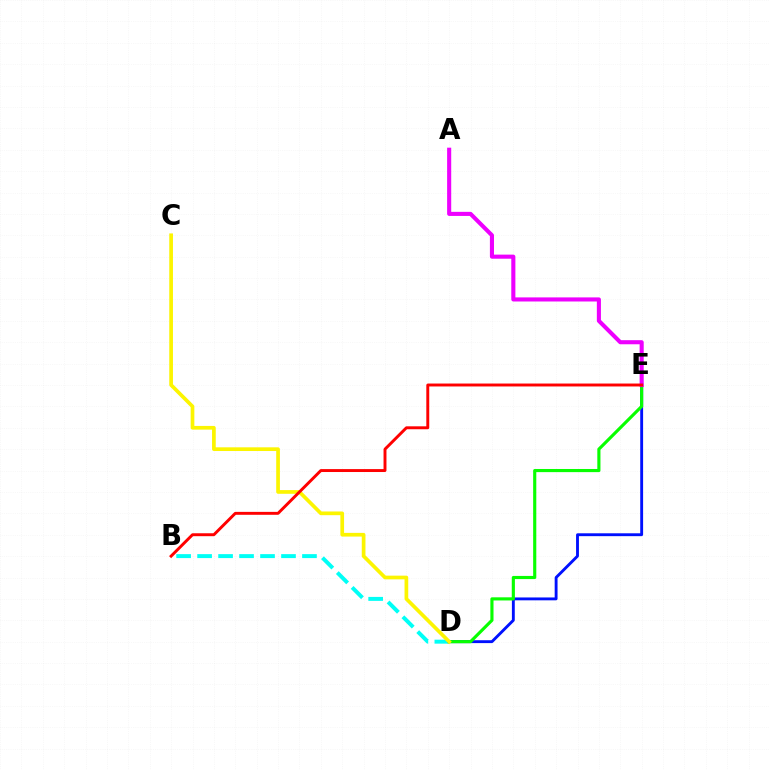{('B', 'D'): [{'color': '#00fff6', 'line_style': 'dashed', 'thickness': 2.85}], ('D', 'E'): [{'color': '#0010ff', 'line_style': 'solid', 'thickness': 2.07}, {'color': '#08ff00', 'line_style': 'solid', 'thickness': 2.26}], ('C', 'D'): [{'color': '#fcf500', 'line_style': 'solid', 'thickness': 2.66}], ('A', 'E'): [{'color': '#ee00ff', 'line_style': 'solid', 'thickness': 2.95}], ('B', 'E'): [{'color': '#ff0000', 'line_style': 'solid', 'thickness': 2.11}]}